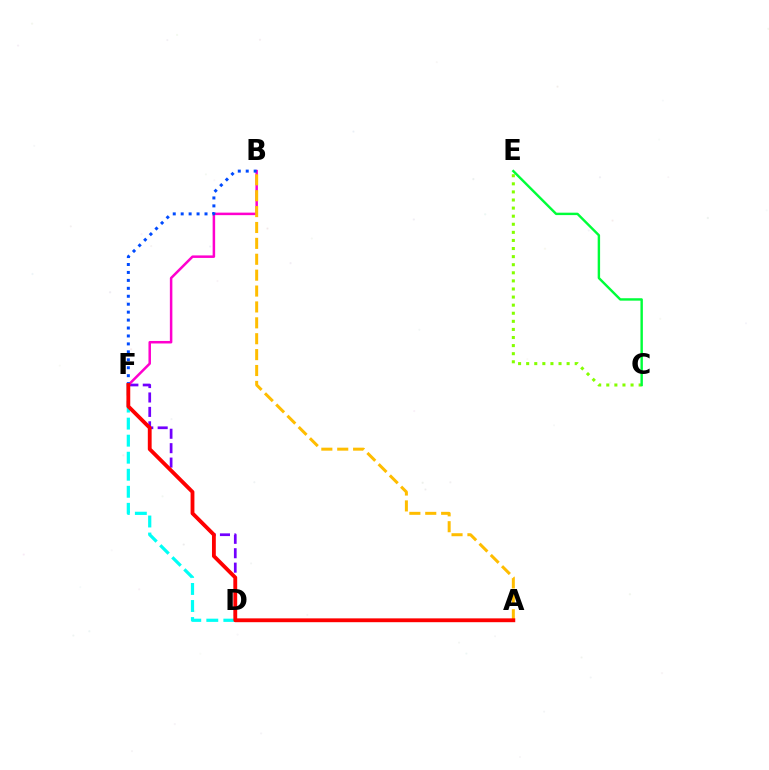{('D', 'F'): [{'color': '#7200ff', 'line_style': 'dashed', 'thickness': 1.96}, {'color': '#00fff6', 'line_style': 'dashed', 'thickness': 2.31}], ('B', 'F'): [{'color': '#ff00cf', 'line_style': 'solid', 'thickness': 1.81}, {'color': '#004bff', 'line_style': 'dotted', 'thickness': 2.16}], ('C', 'E'): [{'color': '#84ff00', 'line_style': 'dotted', 'thickness': 2.2}, {'color': '#00ff39', 'line_style': 'solid', 'thickness': 1.74}], ('A', 'B'): [{'color': '#ffbd00', 'line_style': 'dashed', 'thickness': 2.16}], ('A', 'F'): [{'color': '#ff0000', 'line_style': 'solid', 'thickness': 2.76}]}